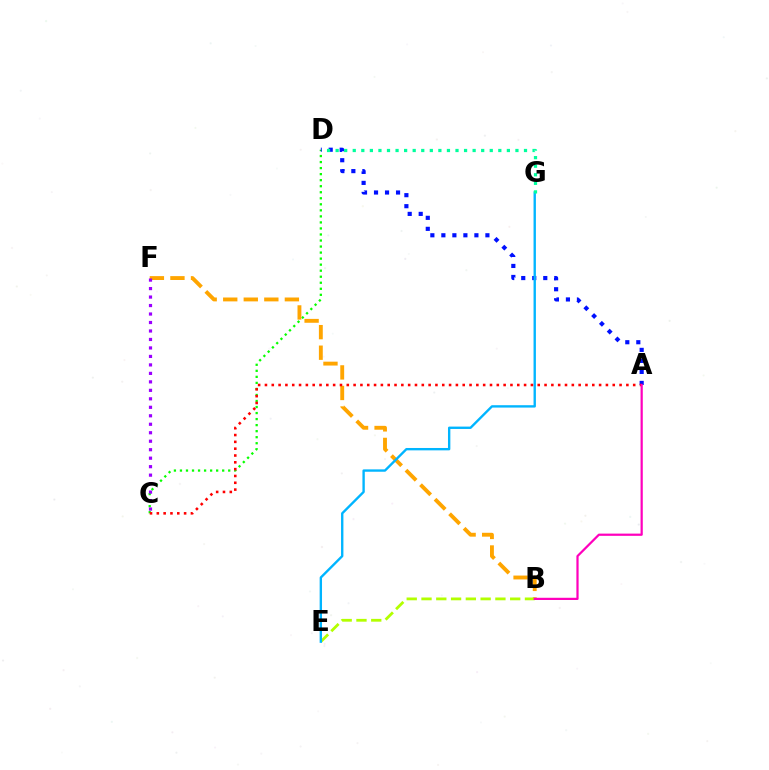{('C', 'D'): [{'color': '#08ff00', 'line_style': 'dotted', 'thickness': 1.64}], ('B', 'F'): [{'color': '#ffa500', 'line_style': 'dashed', 'thickness': 2.79}], ('A', 'D'): [{'color': '#0010ff', 'line_style': 'dotted', 'thickness': 2.99}], ('B', 'E'): [{'color': '#b3ff00', 'line_style': 'dashed', 'thickness': 2.01}], ('C', 'F'): [{'color': '#9b00ff', 'line_style': 'dotted', 'thickness': 2.3}], ('E', 'G'): [{'color': '#00b5ff', 'line_style': 'solid', 'thickness': 1.7}], ('D', 'G'): [{'color': '#00ff9d', 'line_style': 'dotted', 'thickness': 2.33}], ('A', 'C'): [{'color': '#ff0000', 'line_style': 'dotted', 'thickness': 1.85}], ('A', 'B'): [{'color': '#ff00bd', 'line_style': 'solid', 'thickness': 1.6}]}